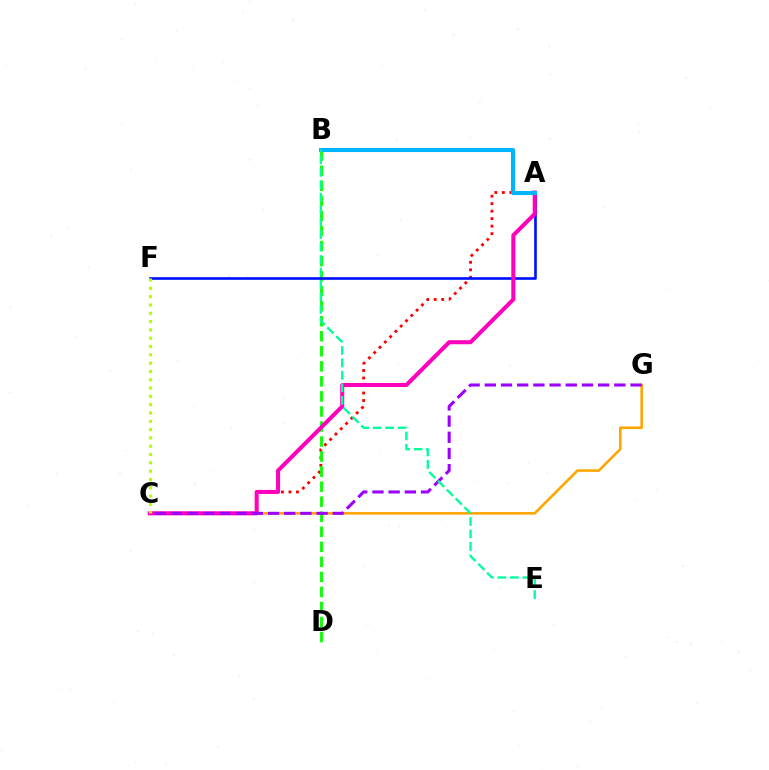{('A', 'C'): [{'color': '#ff0000', 'line_style': 'dotted', 'thickness': 2.04}, {'color': '#ff00bd', 'line_style': 'solid', 'thickness': 2.9}], ('C', 'G'): [{'color': '#ffa500', 'line_style': 'solid', 'thickness': 1.86}, {'color': '#9b00ff', 'line_style': 'dashed', 'thickness': 2.2}], ('B', 'D'): [{'color': '#08ff00', 'line_style': 'dashed', 'thickness': 2.04}], ('A', 'F'): [{'color': '#0010ff', 'line_style': 'solid', 'thickness': 1.91}], ('A', 'B'): [{'color': '#00b5ff', 'line_style': 'solid', 'thickness': 2.94}], ('C', 'F'): [{'color': '#b3ff00', 'line_style': 'dotted', 'thickness': 2.26}], ('B', 'E'): [{'color': '#00ff9d', 'line_style': 'dashed', 'thickness': 1.69}]}